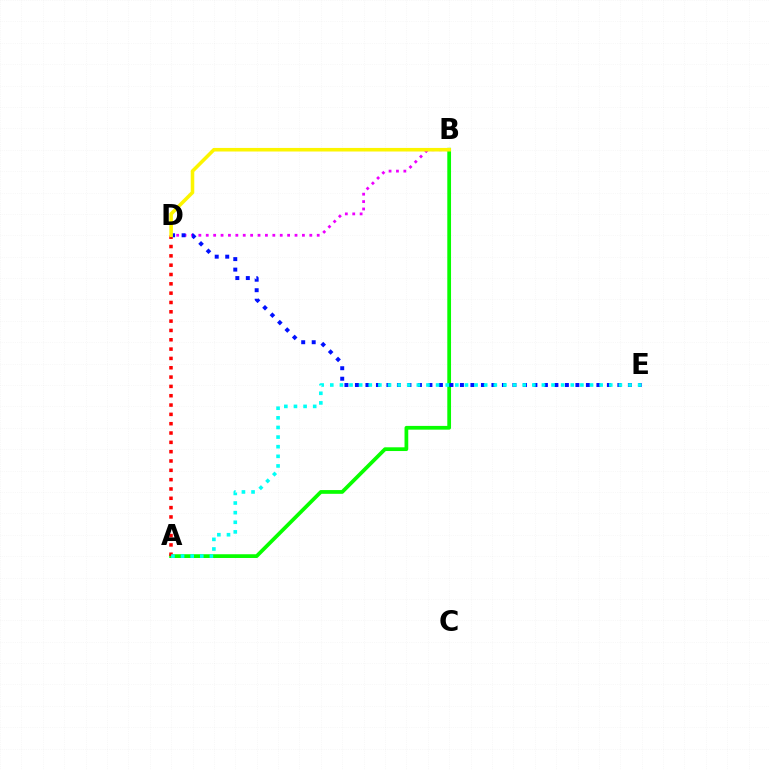{('A', 'B'): [{'color': '#08ff00', 'line_style': 'solid', 'thickness': 2.69}], ('A', 'D'): [{'color': '#ff0000', 'line_style': 'dotted', 'thickness': 2.53}], ('B', 'D'): [{'color': '#ee00ff', 'line_style': 'dotted', 'thickness': 2.01}, {'color': '#fcf500', 'line_style': 'solid', 'thickness': 2.56}], ('D', 'E'): [{'color': '#0010ff', 'line_style': 'dotted', 'thickness': 2.85}], ('A', 'E'): [{'color': '#00fff6', 'line_style': 'dotted', 'thickness': 2.61}]}